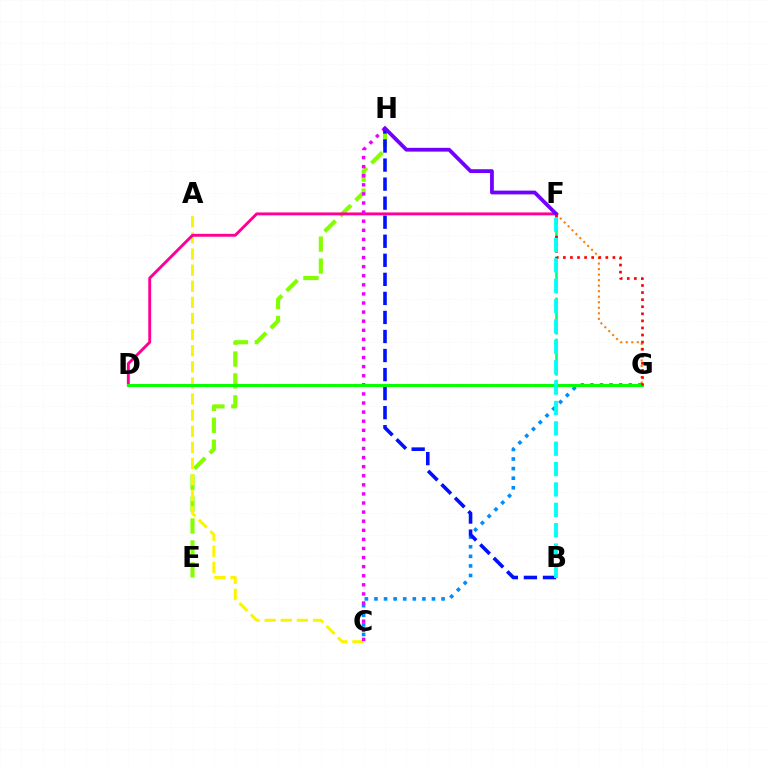{('E', 'H'): [{'color': '#84ff00', 'line_style': 'dashed', 'thickness': 2.98}], ('A', 'C'): [{'color': '#fcf500', 'line_style': 'dashed', 'thickness': 2.19}], ('D', 'F'): [{'color': '#ff0094', 'line_style': 'solid', 'thickness': 2.09}], ('F', 'G'): [{'color': '#ff7c00', 'line_style': 'dotted', 'thickness': 1.5}, {'color': '#00ff74', 'line_style': 'dashed', 'thickness': 1.86}, {'color': '#ff0000', 'line_style': 'dotted', 'thickness': 1.92}], ('C', 'G'): [{'color': '#008cff', 'line_style': 'dotted', 'thickness': 2.6}], ('C', 'H'): [{'color': '#ee00ff', 'line_style': 'dotted', 'thickness': 2.47}], ('D', 'G'): [{'color': '#08ff00', 'line_style': 'solid', 'thickness': 2.14}], ('B', 'H'): [{'color': '#0010ff', 'line_style': 'dashed', 'thickness': 2.59}], ('F', 'H'): [{'color': '#7200ff', 'line_style': 'solid', 'thickness': 2.72}], ('B', 'F'): [{'color': '#00fff6', 'line_style': 'dashed', 'thickness': 2.77}]}